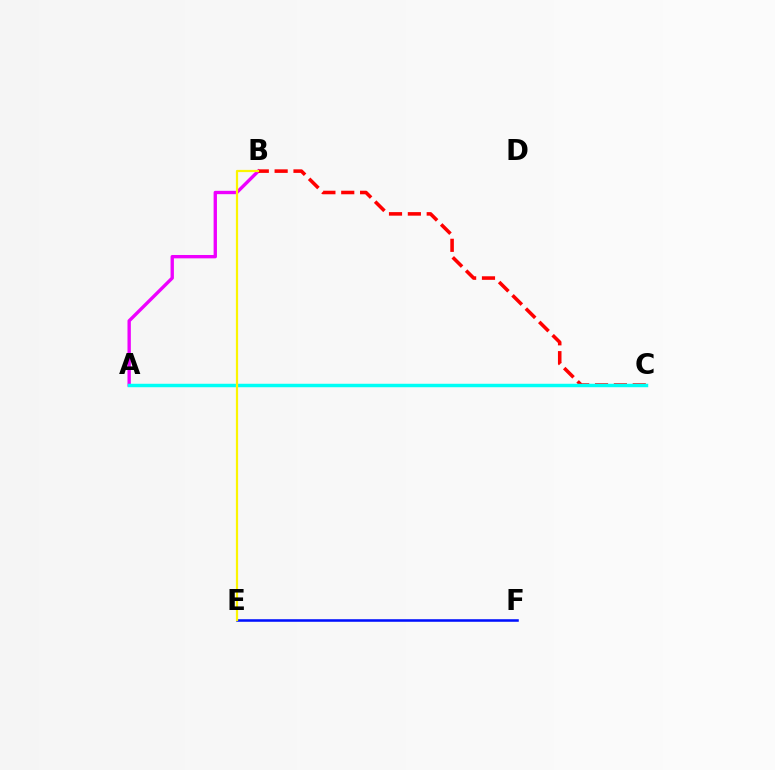{('A', 'C'): [{'color': '#08ff00', 'line_style': 'dotted', 'thickness': 2.03}, {'color': '#00fff6', 'line_style': 'solid', 'thickness': 2.49}], ('E', 'F'): [{'color': '#0010ff', 'line_style': 'solid', 'thickness': 1.84}], ('A', 'B'): [{'color': '#ee00ff', 'line_style': 'solid', 'thickness': 2.41}], ('B', 'C'): [{'color': '#ff0000', 'line_style': 'dashed', 'thickness': 2.56}], ('B', 'E'): [{'color': '#fcf500', 'line_style': 'solid', 'thickness': 1.59}]}